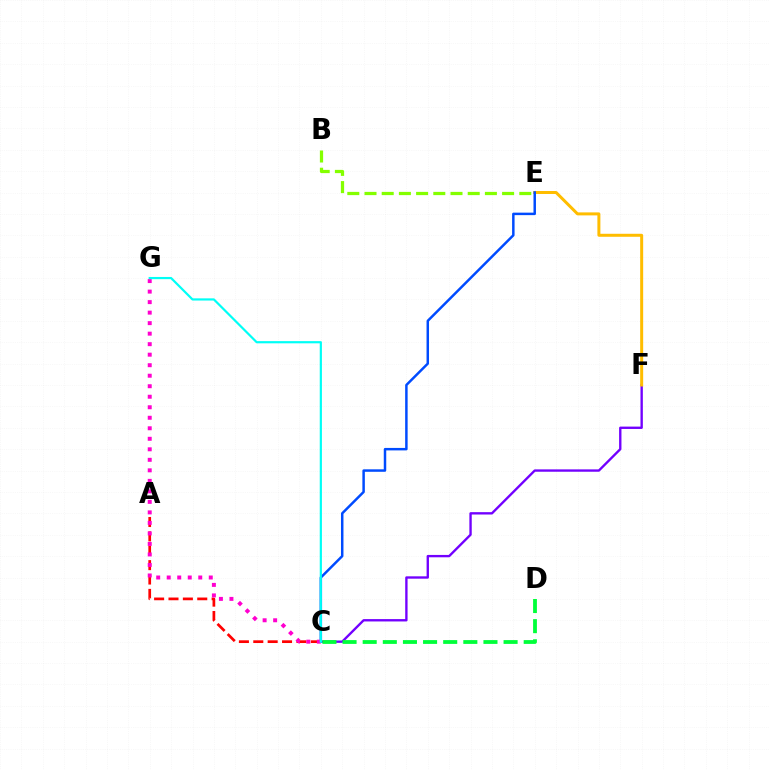{('C', 'F'): [{'color': '#7200ff', 'line_style': 'solid', 'thickness': 1.7}], ('B', 'E'): [{'color': '#84ff00', 'line_style': 'dashed', 'thickness': 2.34}], ('E', 'F'): [{'color': '#ffbd00', 'line_style': 'solid', 'thickness': 2.16}], ('C', 'E'): [{'color': '#004bff', 'line_style': 'solid', 'thickness': 1.78}], ('A', 'C'): [{'color': '#ff0000', 'line_style': 'dashed', 'thickness': 1.95}], ('C', 'G'): [{'color': '#ff00cf', 'line_style': 'dotted', 'thickness': 2.86}, {'color': '#00fff6', 'line_style': 'solid', 'thickness': 1.58}], ('C', 'D'): [{'color': '#00ff39', 'line_style': 'dashed', 'thickness': 2.73}]}